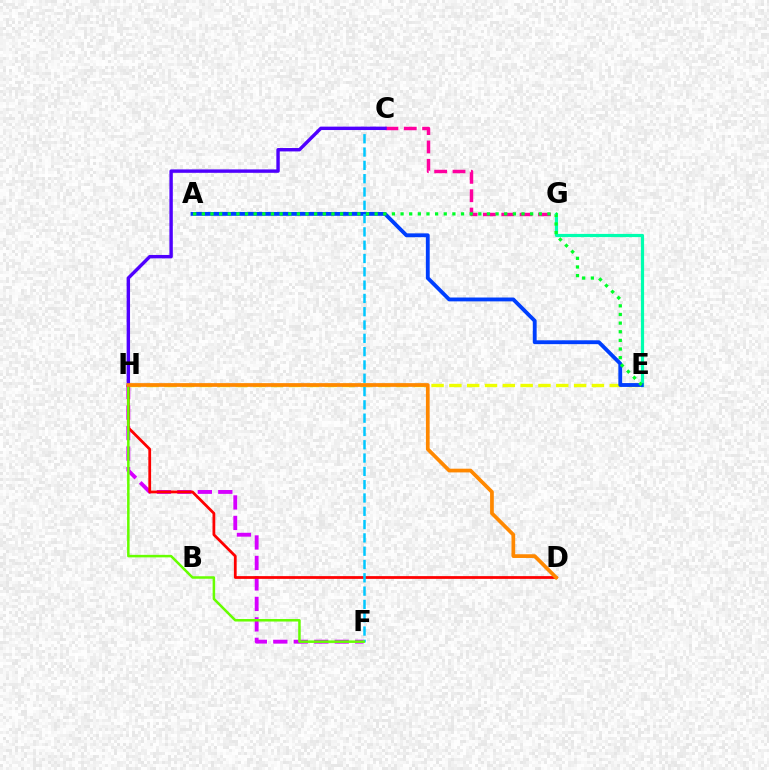{('F', 'H'): [{'color': '#d600ff', 'line_style': 'dashed', 'thickness': 2.78}, {'color': '#66ff00', 'line_style': 'solid', 'thickness': 1.81}], ('E', 'H'): [{'color': '#eeff00', 'line_style': 'dashed', 'thickness': 2.42}], ('E', 'G'): [{'color': '#00ffaf', 'line_style': 'solid', 'thickness': 2.29}], ('C', 'G'): [{'color': '#ff00a0', 'line_style': 'dashed', 'thickness': 2.49}], ('A', 'E'): [{'color': '#003fff', 'line_style': 'solid', 'thickness': 2.77}, {'color': '#00ff27', 'line_style': 'dotted', 'thickness': 2.35}], ('D', 'H'): [{'color': '#ff0000', 'line_style': 'solid', 'thickness': 1.99}, {'color': '#ff8800', 'line_style': 'solid', 'thickness': 2.68}], ('C', 'F'): [{'color': '#00c7ff', 'line_style': 'dashed', 'thickness': 1.81}], ('C', 'H'): [{'color': '#4f00ff', 'line_style': 'solid', 'thickness': 2.45}]}